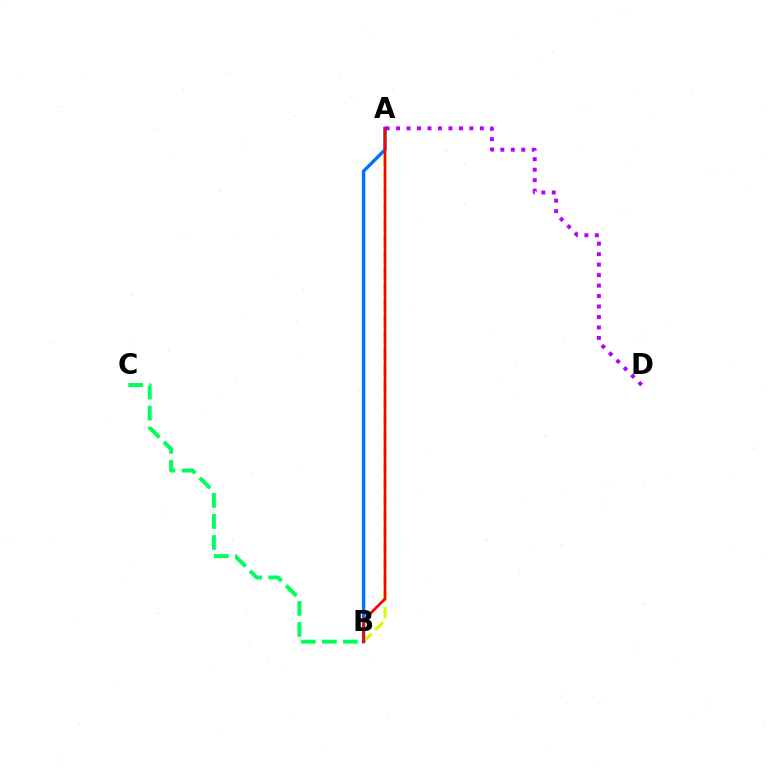{('A', 'B'): [{'color': '#d1ff00', 'line_style': 'dashed', 'thickness': 2.19}, {'color': '#0074ff', 'line_style': 'solid', 'thickness': 2.44}, {'color': '#ff0000', 'line_style': 'solid', 'thickness': 1.9}], ('B', 'C'): [{'color': '#00ff5c', 'line_style': 'dashed', 'thickness': 2.86}], ('A', 'D'): [{'color': '#b900ff', 'line_style': 'dotted', 'thickness': 2.84}]}